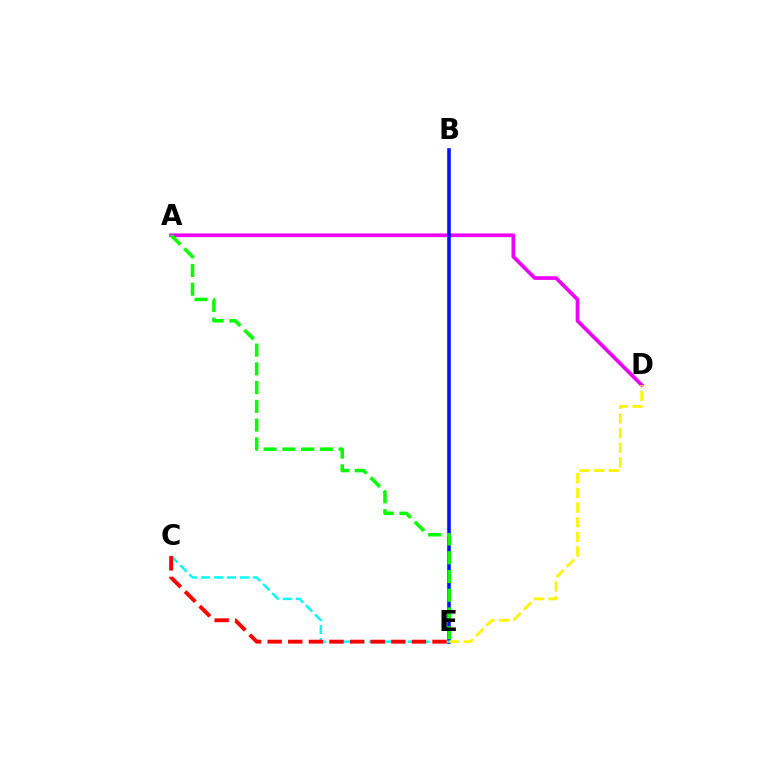{('A', 'D'): [{'color': '#ee00ff', 'line_style': 'solid', 'thickness': 2.66}], ('B', 'E'): [{'color': '#0010ff', 'line_style': 'solid', 'thickness': 2.58}], ('C', 'E'): [{'color': '#00fff6', 'line_style': 'dashed', 'thickness': 1.76}, {'color': '#ff0000', 'line_style': 'dashed', 'thickness': 2.8}], ('D', 'E'): [{'color': '#fcf500', 'line_style': 'dashed', 'thickness': 1.99}], ('A', 'E'): [{'color': '#08ff00', 'line_style': 'dashed', 'thickness': 2.55}]}